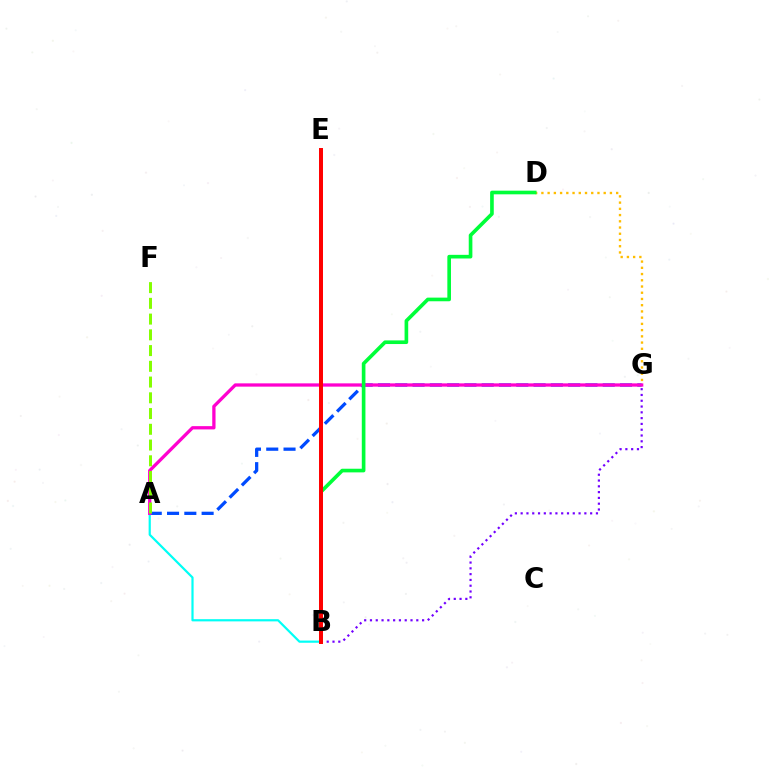{('A', 'G'): [{'color': '#004bff', 'line_style': 'dashed', 'thickness': 2.35}, {'color': '#ff00cf', 'line_style': 'solid', 'thickness': 2.36}], ('D', 'G'): [{'color': '#ffbd00', 'line_style': 'dotted', 'thickness': 1.69}], ('A', 'B'): [{'color': '#00fff6', 'line_style': 'solid', 'thickness': 1.58}], ('B', 'G'): [{'color': '#7200ff', 'line_style': 'dotted', 'thickness': 1.57}], ('A', 'F'): [{'color': '#84ff00', 'line_style': 'dashed', 'thickness': 2.14}], ('B', 'D'): [{'color': '#00ff39', 'line_style': 'solid', 'thickness': 2.62}], ('B', 'E'): [{'color': '#ff0000', 'line_style': 'solid', 'thickness': 2.86}]}